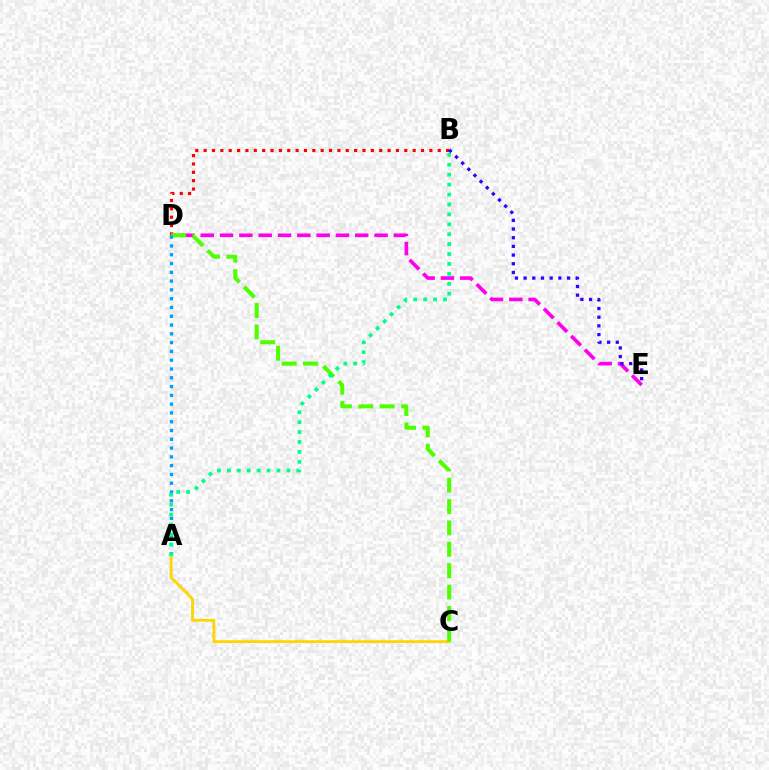{('D', 'E'): [{'color': '#ff00ed', 'line_style': 'dashed', 'thickness': 2.62}], ('B', 'D'): [{'color': '#ff0000', 'line_style': 'dotted', 'thickness': 2.27}], ('A', 'C'): [{'color': '#ffd500', 'line_style': 'solid', 'thickness': 2.02}], ('C', 'D'): [{'color': '#4fff00', 'line_style': 'dashed', 'thickness': 2.9}], ('B', 'E'): [{'color': '#3700ff', 'line_style': 'dotted', 'thickness': 2.36}], ('A', 'D'): [{'color': '#009eff', 'line_style': 'dotted', 'thickness': 2.39}], ('A', 'B'): [{'color': '#00ff86', 'line_style': 'dotted', 'thickness': 2.69}]}